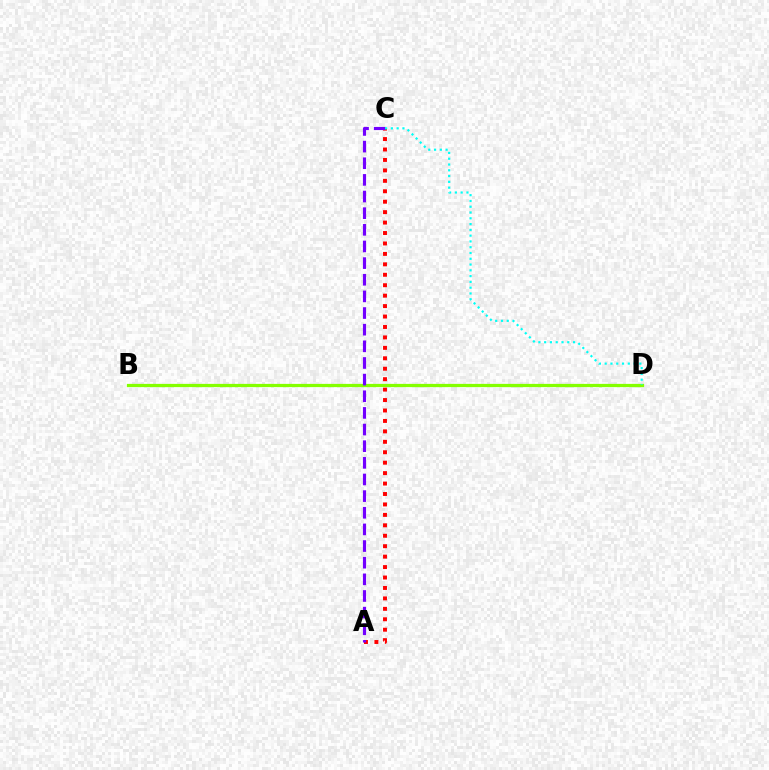{('A', 'C'): [{'color': '#ff0000', 'line_style': 'dotted', 'thickness': 2.84}, {'color': '#7200ff', 'line_style': 'dashed', 'thickness': 2.26}], ('B', 'D'): [{'color': '#84ff00', 'line_style': 'solid', 'thickness': 2.34}], ('C', 'D'): [{'color': '#00fff6', 'line_style': 'dotted', 'thickness': 1.57}]}